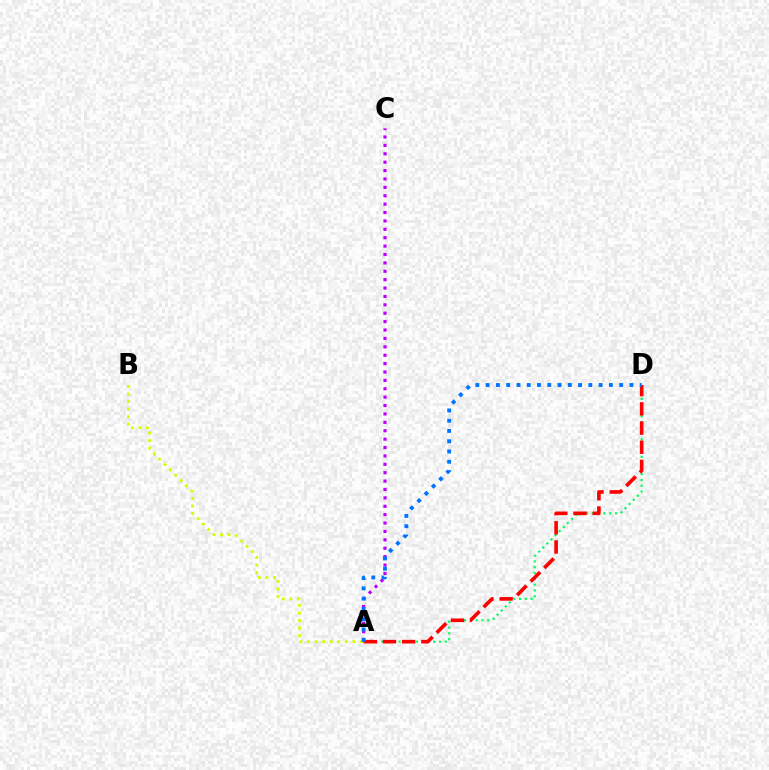{('A', 'D'): [{'color': '#00ff5c', 'line_style': 'dotted', 'thickness': 1.58}, {'color': '#ff0000', 'line_style': 'dashed', 'thickness': 2.61}, {'color': '#0074ff', 'line_style': 'dotted', 'thickness': 2.79}], ('A', 'B'): [{'color': '#d1ff00', 'line_style': 'dotted', 'thickness': 2.05}], ('A', 'C'): [{'color': '#b900ff', 'line_style': 'dotted', 'thickness': 2.28}]}